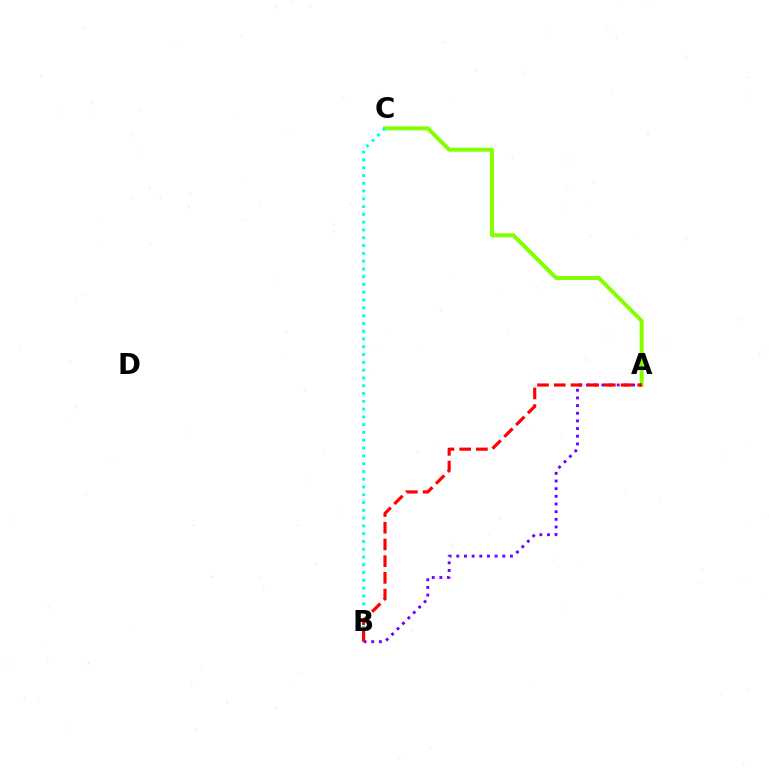{('A', 'C'): [{'color': '#84ff00', 'line_style': 'solid', 'thickness': 2.87}], ('B', 'C'): [{'color': '#00fff6', 'line_style': 'dotted', 'thickness': 2.12}], ('A', 'B'): [{'color': '#7200ff', 'line_style': 'dotted', 'thickness': 2.08}, {'color': '#ff0000', 'line_style': 'dashed', 'thickness': 2.27}]}